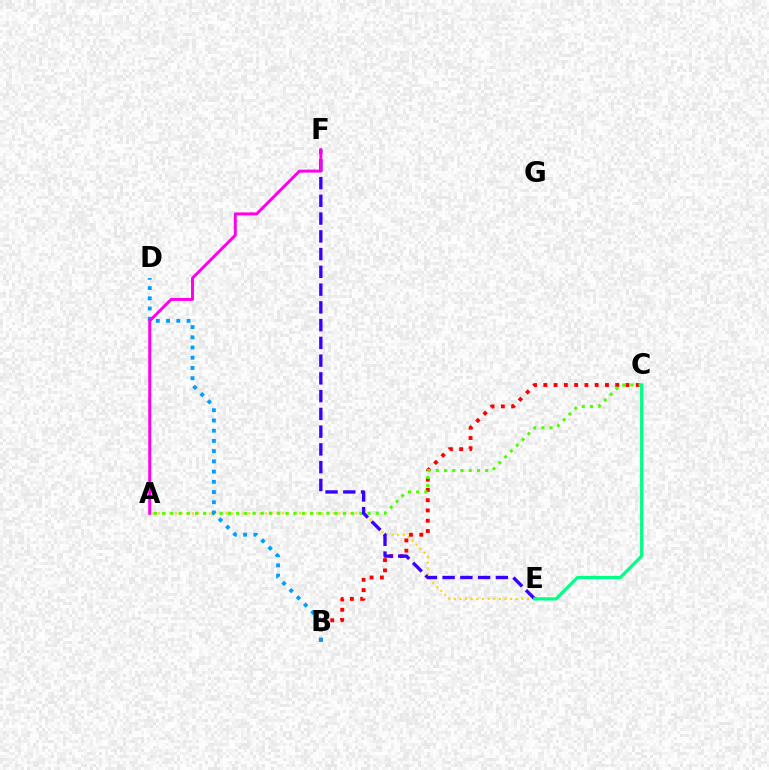{('A', 'E'): [{'color': '#ffd500', 'line_style': 'dotted', 'thickness': 1.53}], ('B', 'C'): [{'color': '#ff0000', 'line_style': 'dotted', 'thickness': 2.79}], ('A', 'C'): [{'color': '#4fff00', 'line_style': 'dotted', 'thickness': 2.23}], ('B', 'D'): [{'color': '#009eff', 'line_style': 'dotted', 'thickness': 2.78}], ('E', 'F'): [{'color': '#3700ff', 'line_style': 'dashed', 'thickness': 2.41}], ('A', 'F'): [{'color': '#ff00ed', 'line_style': 'solid', 'thickness': 2.13}], ('C', 'E'): [{'color': '#00ff86', 'line_style': 'solid', 'thickness': 2.32}]}